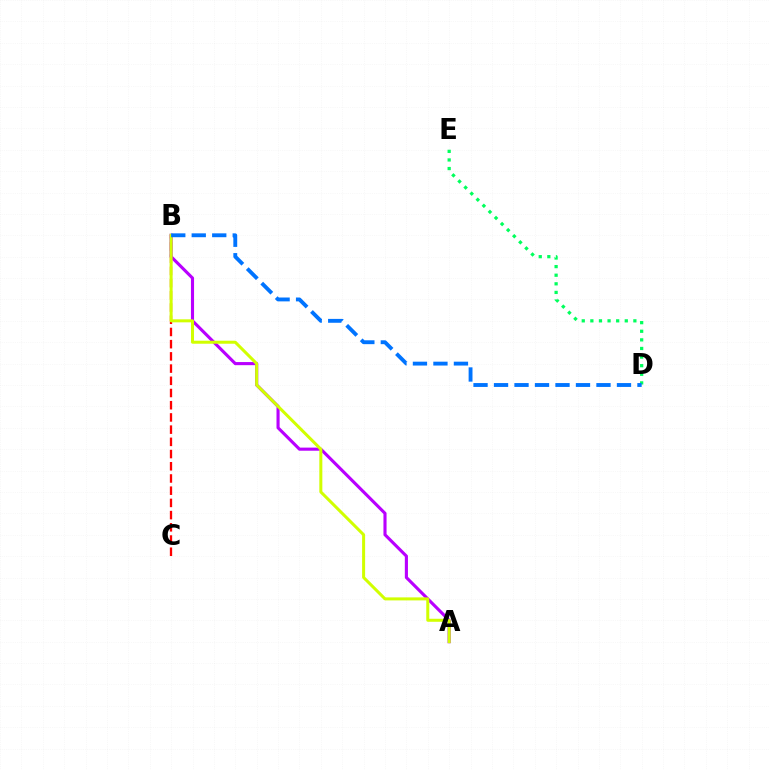{('B', 'C'): [{'color': '#ff0000', 'line_style': 'dashed', 'thickness': 1.66}], ('A', 'B'): [{'color': '#b900ff', 'line_style': 'solid', 'thickness': 2.24}, {'color': '#d1ff00', 'line_style': 'solid', 'thickness': 2.17}], ('D', 'E'): [{'color': '#00ff5c', 'line_style': 'dotted', 'thickness': 2.34}], ('B', 'D'): [{'color': '#0074ff', 'line_style': 'dashed', 'thickness': 2.78}]}